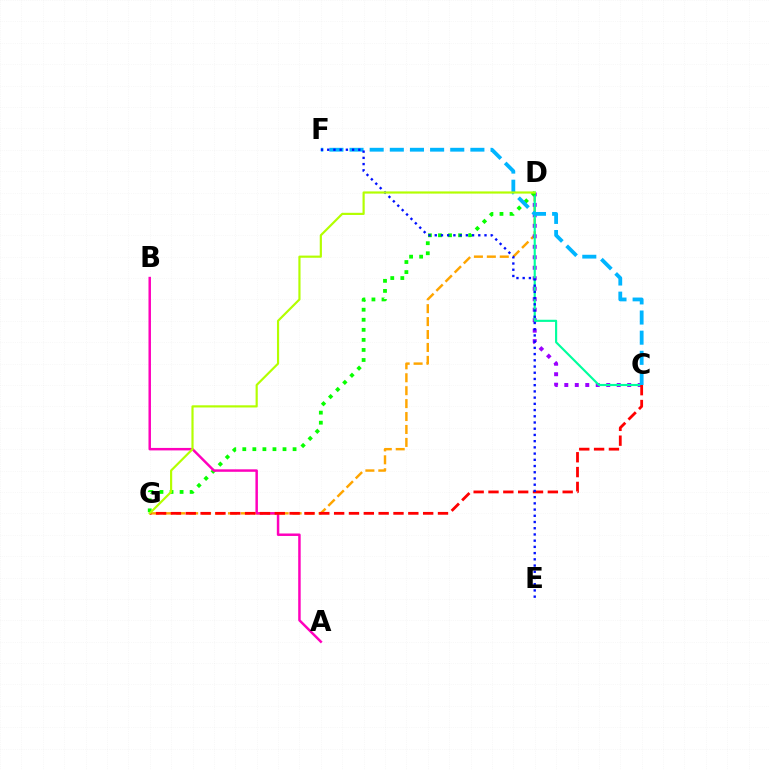{('D', 'G'): [{'color': '#ffa500', 'line_style': 'dashed', 'thickness': 1.76}, {'color': '#08ff00', 'line_style': 'dotted', 'thickness': 2.73}, {'color': '#b3ff00', 'line_style': 'solid', 'thickness': 1.56}], ('C', 'D'): [{'color': '#9b00ff', 'line_style': 'dotted', 'thickness': 2.85}, {'color': '#00ff9d', 'line_style': 'solid', 'thickness': 1.55}], ('A', 'B'): [{'color': '#ff00bd', 'line_style': 'solid', 'thickness': 1.78}], ('C', 'G'): [{'color': '#ff0000', 'line_style': 'dashed', 'thickness': 2.02}], ('C', 'F'): [{'color': '#00b5ff', 'line_style': 'dashed', 'thickness': 2.74}], ('E', 'F'): [{'color': '#0010ff', 'line_style': 'dotted', 'thickness': 1.69}]}